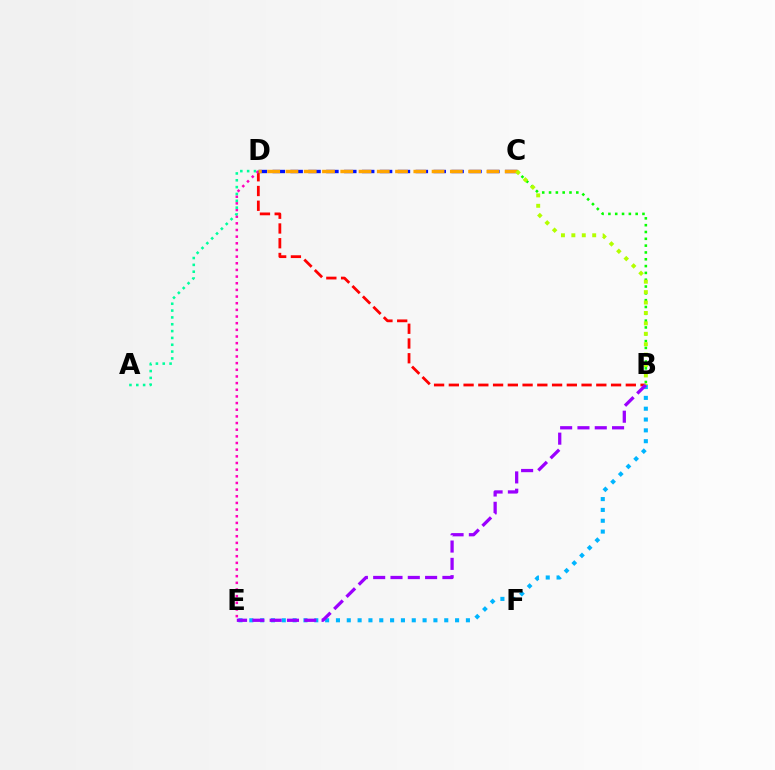{('B', 'E'): [{'color': '#00b5ff', 'line_style': 'dotted', 'thickness': 2.94}, {'color': '#9b00ff', 'line_style': 'dashed', 'thickness': 2.35}], ('B', 'D'): [{'color': '#ff0000', 'line_style': 'dashed', 'thickness': 2.0}], ('D', 'E'): [{'color': '#ff00bd', 'line_style': 'dotted', 'thickness': 1.81}], ('C', 'D'): [{'color': '#0010ff', 'line_style': 'dashed', 'thickness': 2.43}, {'color': '#ffa500', 'line_style': 'dashed', 'thickness': 2.48}], ('B', 'C'): [{'color': '#08ff00', 'line_style': 'dotted', 'thickness': 1.85}, {'color': '#b3ff00', 'line_style': 'dotted', 'thickness': 2.83}], ('A', 'D'): [{'color': '#00ff9d', 'line_style': 'dotted', 'thickness': 1.86}]}